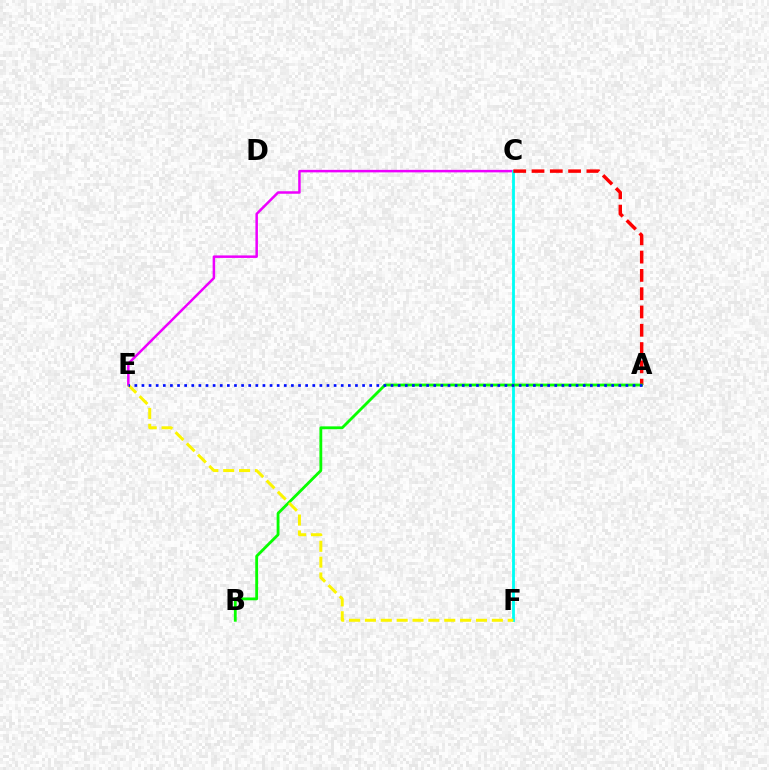{('C', 'E'): [{'color': '#ee00ff', 'line_style': 'solid', 'thickness': 1.8}], ('C', 'F'): [{'color': '#00fff6', 'line_style': 'solid', 'thickness': 2.03}], ('A', 'C'): [{'color': '#ff0000', 'line_style': 'dashed', 'thickness': 2.48}], ('A', 'B'): [{'color': '#08ff00', 'line_style': 'solid', 'thickness': 2.03}], ('E', 'F'): [{'color': '#fcf500', 'line_style': 'dashed', 'thickness': 2.16}], ('A', 'E'): [{'color': '#0010ff', 'line_style': 'dotted', 'thickness': 1.93}]}